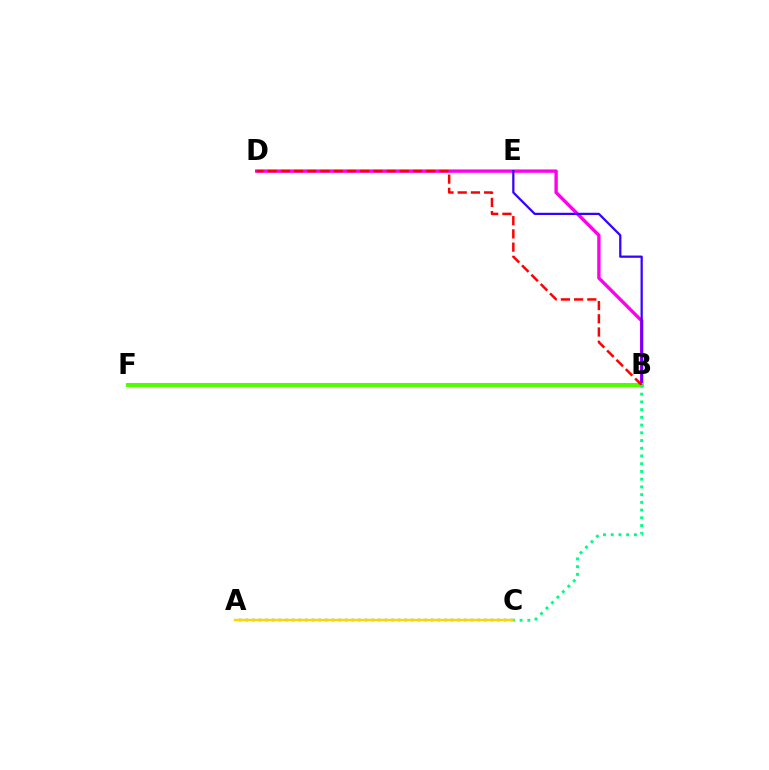{('B', 'D'): [{'color': '#ff00ed', 'line_style': 'solid', 'thickness': 2.42}, {'color': '#ff0000', 'line_style': 'dashed', 'thickness': 1.8}], ('A', 'C'): [{'color': '#009eff', 'line_style': 'dotted', 'thickness': 1.8}, {'color': '#ffd500', 'line_style': 'solid', 'thickness': 1.8}], ('B', 'E'): [{'color': '#3700ff', 'line_style': 'solid', 'thickness': 1.62}], ('B', 'F'): [{'color': '#4fff00', 'line_style': 'solid', 'thickness': 2.92}], ('B', 'C'): [{'color': '#00ff86', 'line_style': 'dotted', 'thickness': 2.1}]}